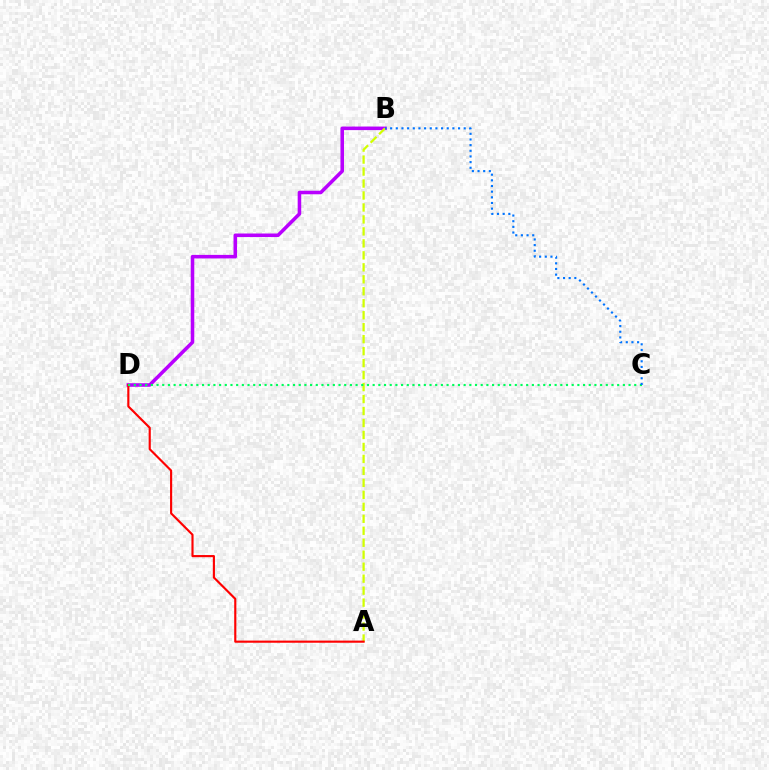{('B', 'D'): [{'color': '#b900ff', 'line_style': 'solid', 'thickness': 2.55}], ('A', 'B'): [{'color': '#d1ff00', 'line_style': 'dashed', 'thickness': 1.63}], ('A', 'D'): [{'color': '#ff0000', 'line_style': 'solid', 'thickness': 1.54}], ('C', 'D'): [{'color': '#00ff5c', 'line_style': 'dotted', 'thickness': 1.55}], ('B', 'C'): [{'color': '#0074ff', 'line_style': 'dotted', 'thickness': 1.54}]}